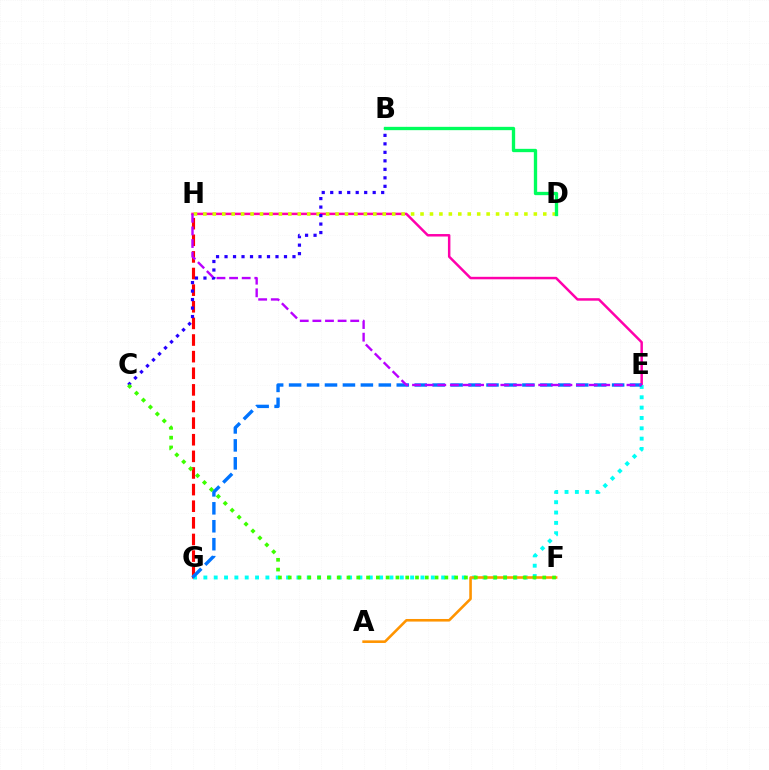{('G', 'H'): [{'color': '#ff0000', 'line_style': 'dashed', 'thickness': 2.26}], ('E', 'H'): [{'color': '#ff00ac', 'line_style': 'solid', 'thickness': 1.79}, {'color': '#b900ff', 'line_style': 'dashed', 'thickness': 1.71}], ('E', 'G'): [{'color': '#00fff6', 'line_style': 'dotted', 'thickness': 2.81}, {'color': '#0074ff', 'line_style': 'dashed', 'thickness': 2.44}], ('A', 'F'): [{'color': '#ff9400', 'line_style': 'solid', 'thickness': 1.87}], ('D', 'H'): [{'color': '#d1ff00', 'line_style': 'dotted', 'thickness': 2.57}], ('B', 'C'): [{'color': '#2500ff', 'line_style': 'dotted', 'thickness': 2.31}], ('C', 'F'): [{'color': '#3dff00', 'line_style': 'dotted', 'thickness': 2.66}], ('B', 'D'): [{'color': '#00ff5c', 'line_style': 'solid', 'thickness': 2.39}]}